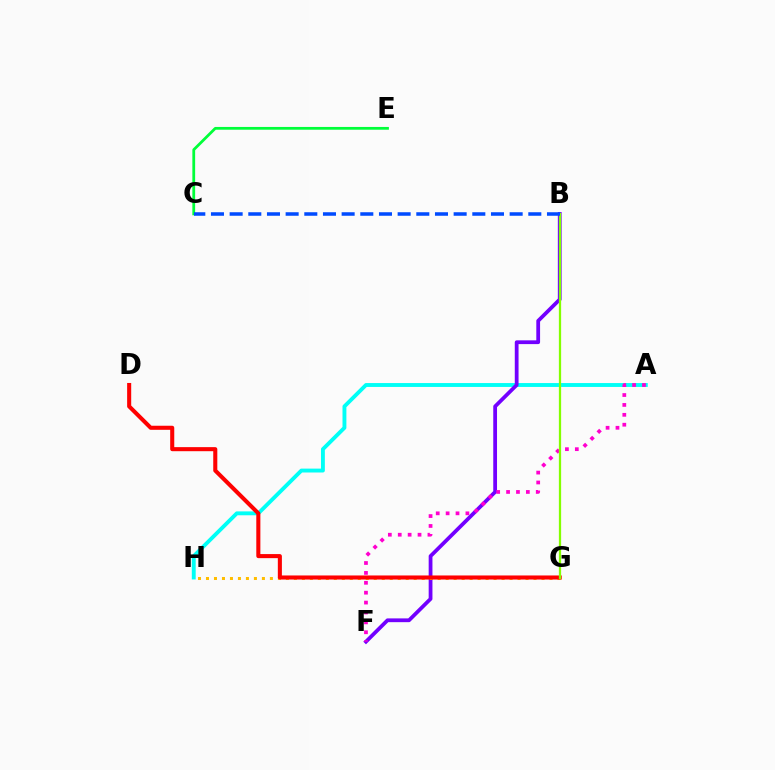{('A', 'H'): [{'color': '#00fff6', 'line_style': 'solid', 'thickness': 2.79}], ('B', 'F'): [{'color': '#7200ff', 'line_style': 'solid', 'thickness': 2.71}], ('G', 'H'): [{'color': '#ffbd00', 'line_style': 'dotted', 'thickness': 2.17}], ('D', 'G'): [{'color': '#ff0000', 'line_style': 'solid', 'thickness': 2.93}], ('A', 'F'): [{'color': '#ff00cf', 'line_style': 'dotted', 'thickness': 2.69}], ('B', 'G'): [{'color': '#84ff00', 'line_style': 'solid', 'thickness': 1.62}], ('C', 'E'): [{'color': '#00ff39', 'line_style': 'solid', 'thickness': 2.0}], ('B', 'C'): [{'color': '#004bff', 'line_style': 'dashed', 'thickness': 2.54}]}